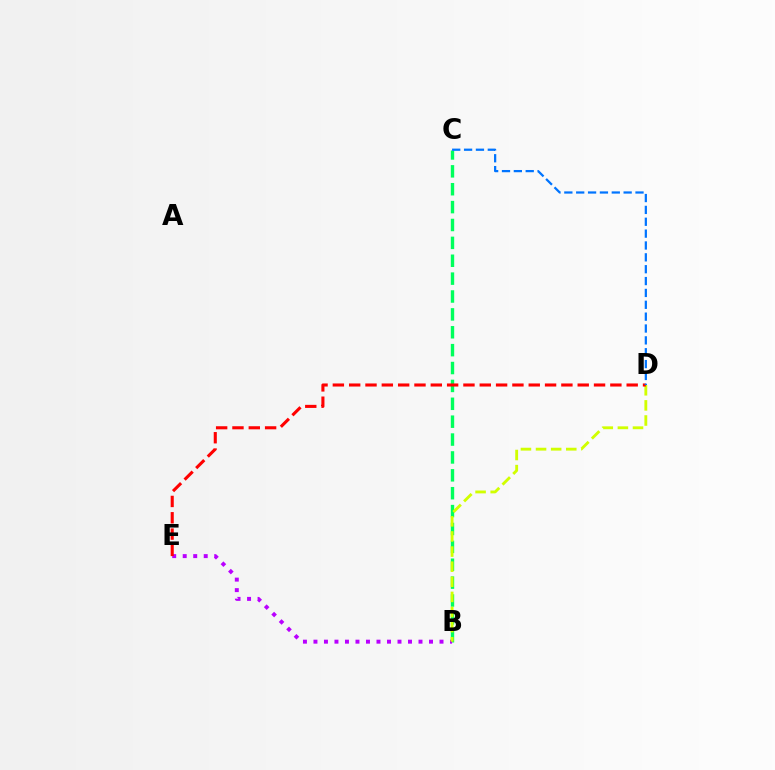{('B', 'C'): [{'color': '#00ff5c', 'line_style': 'dashed', 'thickness': 2.43}], ('B', 'E'): [{'color': '#b900ff', 'line_style': 'dotted', 'thickness': 2.85}], ('B', 'D'): [{'color': '#d1ff00', 'line_style': 'dashed', 'thickness': 2.05}], ('D', 'E'): [{'color': '#ff0000', 'line_style': 'dashed', 'thickness': 2.22}], ('C', 'D'): [{'color': '#0074ff', 'line_style': 'dashed', 'thickness': 1.61}]}